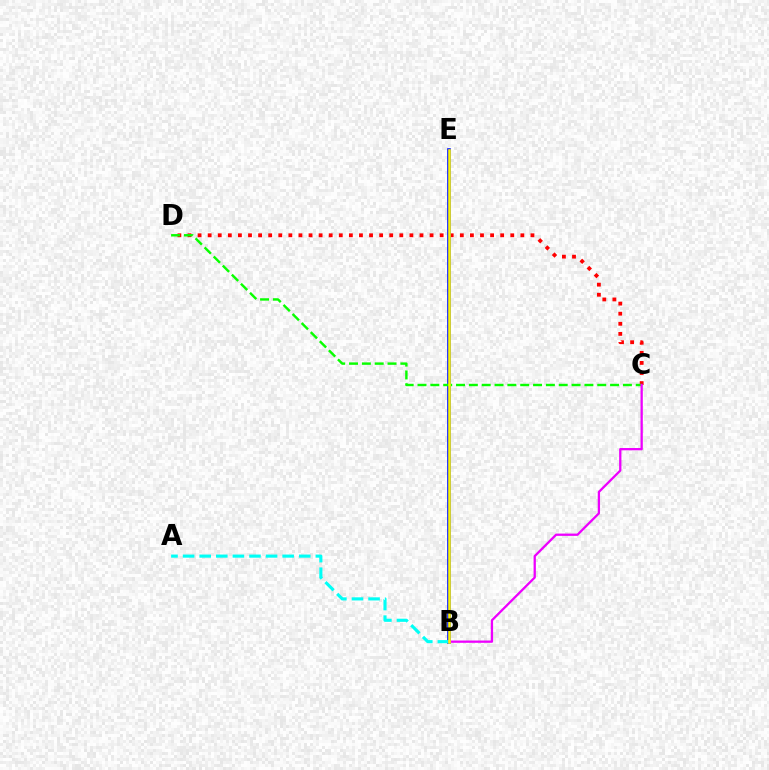{('C', 'D'): [{'color': '#ff0000', 'line_style': 'dotted', 'thickness': 2.74}, {'color': '#08ff00', 'line_style': 'dashed', 'thickness': 1.74}], ('B', 'E'): [{'color': '#0010ff', 'line_style': 'solid', 'thickness': 2.6}, {'color': '#fcf500', 'line_style': 'solid', 'thickness': 1.84}], ('A', 'B'): [{'color': '#00fff6', 'line_style': 'dashed', 'thickness': 2.25}], ('B', 'C'): [{'color': '#ee00ff', 'line_style': 'solid', 'thickness': 1.65}]}